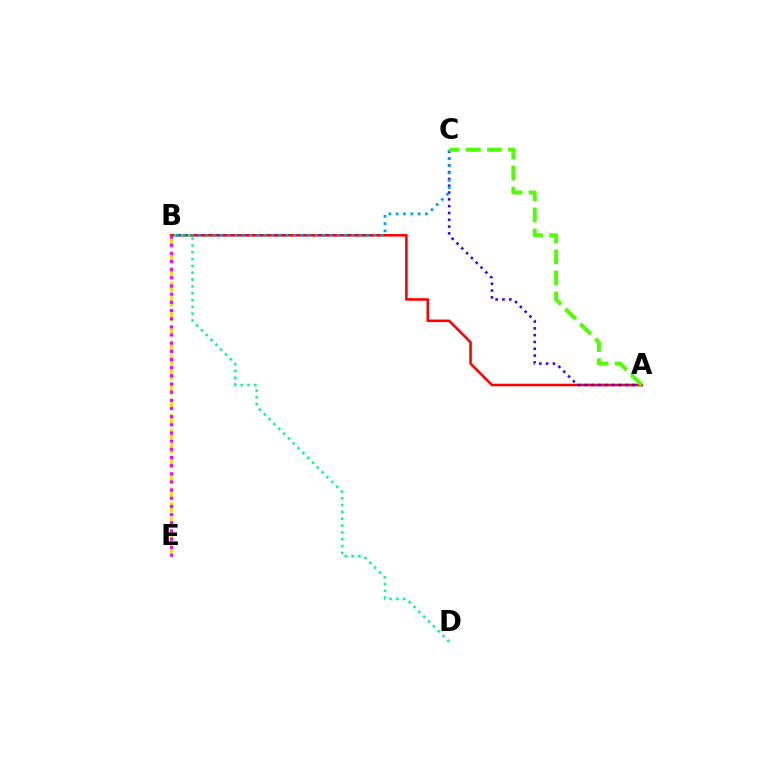{('B', 'E'): [{'color': '#ffd500', 'line_style': 'dashed', 'thickness': 2.0}, {'color': '#ff00ed', 'line_style': 'dotted', 'thickness': 2.22}], ('A', 'B'): [{'color': '#ff0000', 'line_style': 'solid', 'thickness': 1.85}], ('A', 'C'): [{'color': '#3700ff', 'line_style': 'dotted', 'thickness': 1.85}, {'color': '#4fff00', 'line_style': 'dashed', 'thickness': 2.87}], ('B', 'D'): [{'color': '#00ff86', 'line_style': 'dotted', 'thickness': 1.85}], ('B', 'C'): [{'color': '#009eff', 'line_style': 'dotted', 'thickness': 1.98}]}